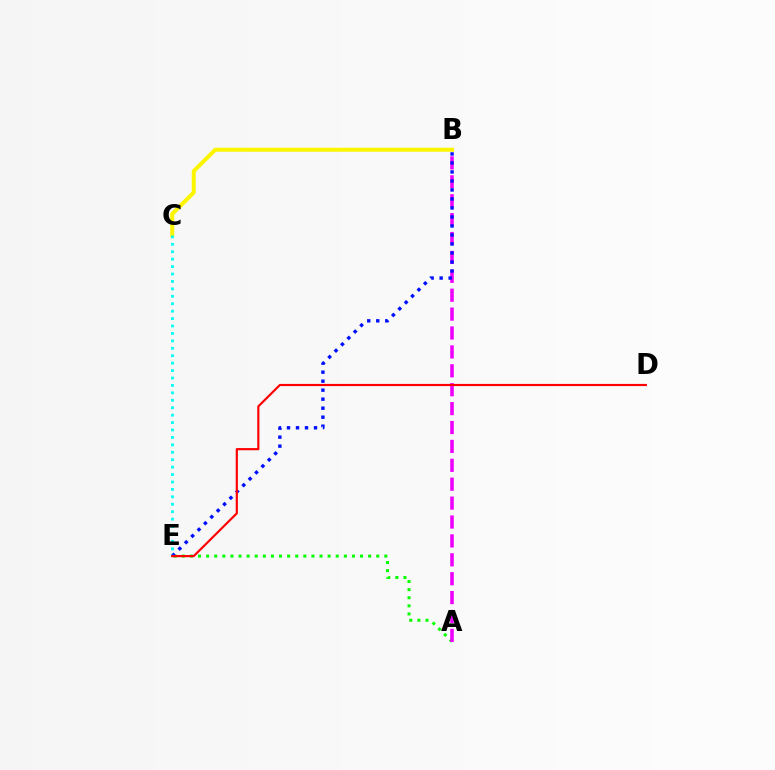{('A', 'E'): [{'color': '#08ff00', 'line_style': 'dotted', 'thickness': 2.2}], ('A', 'B'): [{'color': '#ee00ff', 'line_style': 'dashed', 'thickness': 2.57}], ('B', 'C'): [{'color': '#fcf500', 'line_style': 'solid', 'thickness': 2.87}], ('B', 'E'): [{'color': '#0010ff', 'line_style': 'dotted', 'thickness': 2.45}], ('C', 'E'): [{'color': '#00fff6', 'line_style': 'dotted', 'thickness': 2.02}], ('D', 'E'): [{'color': '#ff0000', 'line_style': 'solid', 'thickness': 1.57}]}